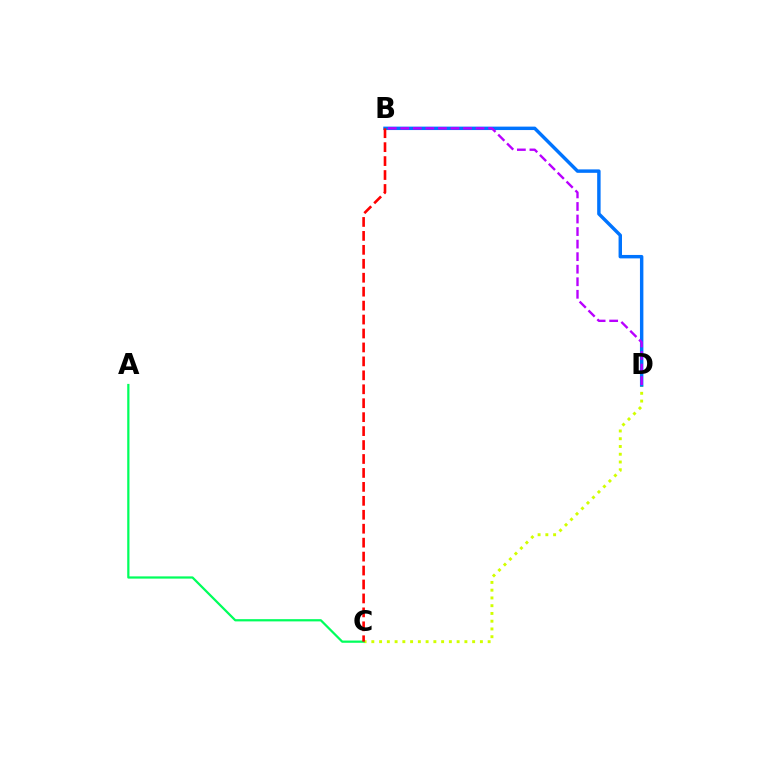{('C', 'D'): [{'color': '#d1ff00', 'line_style': 'dotted', 'thickness': 2.11}], ('B', 'D'): [{'color': '#0074ff', 'line_style': 'solid', 'thickness': 2.47}, {'color': '#b900ff', 'line_style': 'dashed', 'thickness': 1.7}], ('A', 'C'): [{'color': '#00ff5c', 'line_style': 'solid', 'thickness': 1.61}], ('B', 'C'): [{'color': '#ff0000', 'line_style': 'dashed', 'thickness': 1.89}]}